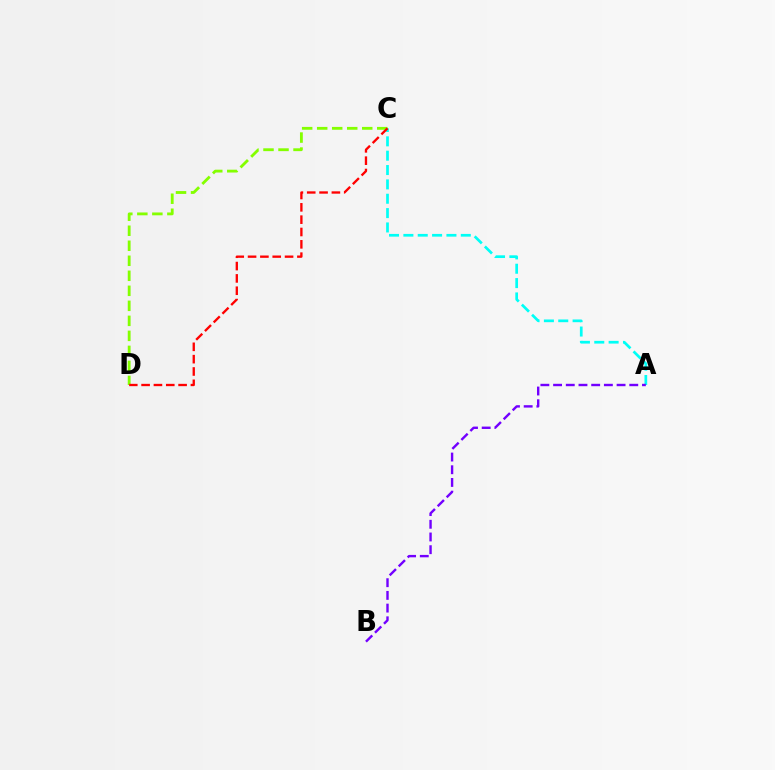{('A', 'C'): [{'color': '#00fff6', 'line_style': 'dashed', 'thickness': 1.95}], ('C', 'D'): [{'color': '#84ff00', 'line_style': 'dashed', 'thickness': 2.04}, {'color': '#ff0000', 'line_style': 'dashed', 'thickness': 1.68}], ('A', 'B'): [{'color': '#7200ff', 'line_style': 'dashed', 'thickness': 1.73}]}